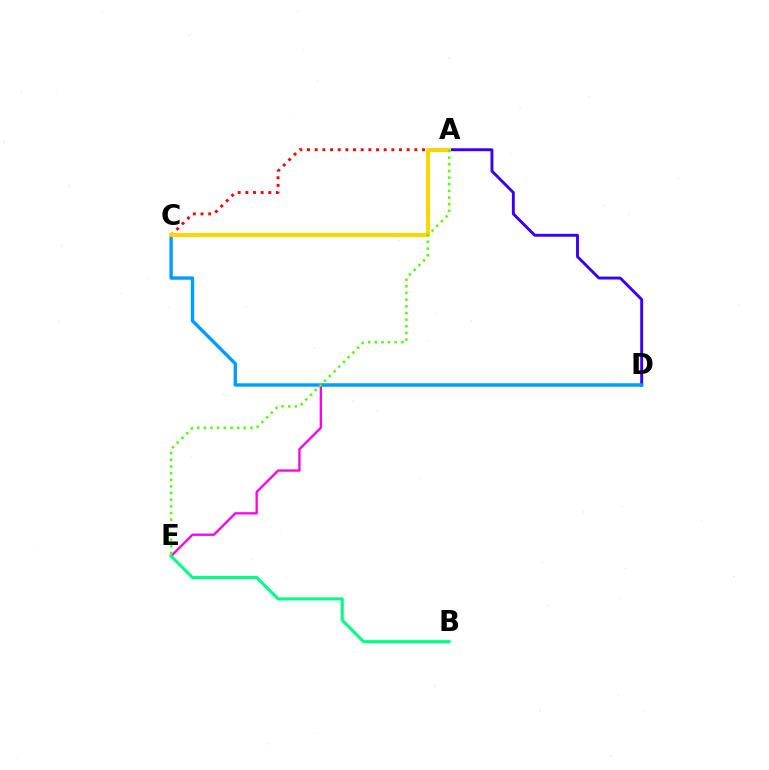{('D', 'E'): [{'color': '#ff00ed', 'line_style': 'solid', 'thickness': 1.69}], ('A', 'D'): [{'color': '#3700ff', 'line_style': 'solid', 'thickness': 2.09}], ('A', 'C'): [{'color': '#ff0000', 'line_style': 'dotted', 'thickness': 2.08}, {'color': '#ffd500', 'line_style': 'solid', 'thickness': 2.87}], ('C', 'D'): [{'color': '#009eff', 'line_style': 'solid', 'thickness': 2.43}], ('B', 'E'): [{'color': '#00ff86', 'line_style': 'solid', 'thickness': 2.23}], ('A', 'E'): [{'color': '#4fff00', 'line_style': 'dotted', 'thickness': 1.81}]}